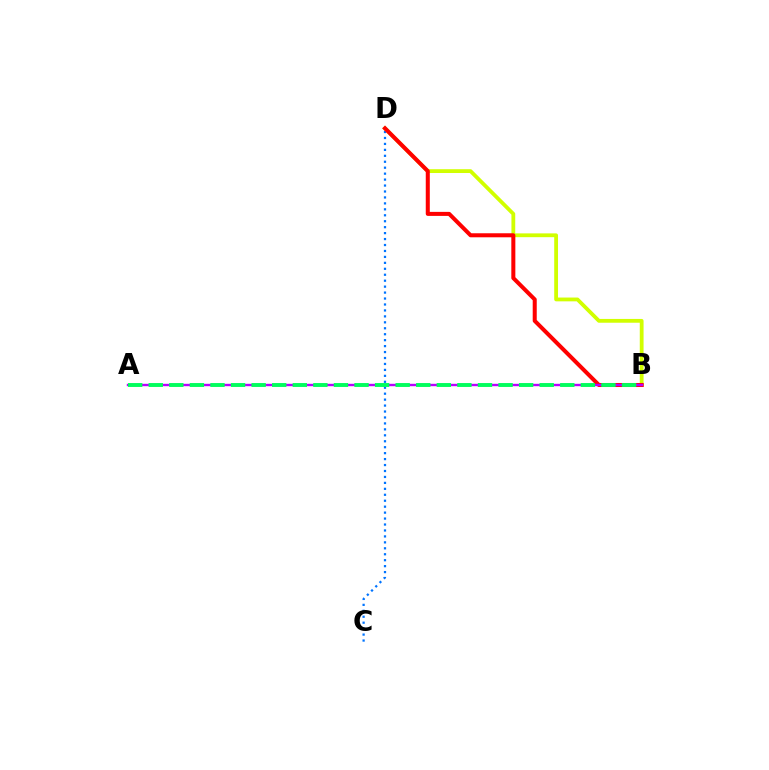{('B', 'D'): [{'color': '#d1ff00', 'line_style': 'solid', 'thickness': 2.74}, {'color': '#ff0000', 'line_style': 'solid', 'thickness': 2.9}], ('C', 'D'): [{'color': '#0074ff', 'line_style': 'dotted', 'thickness': 1.62}], ('A', 'B'): [{'color': '#b900ff', 'line_style': 'solid', 'thickness': 1.73}, {'color': '#00ff5c', 'line_style': 'dashed', 'thickness': 2.8}]}